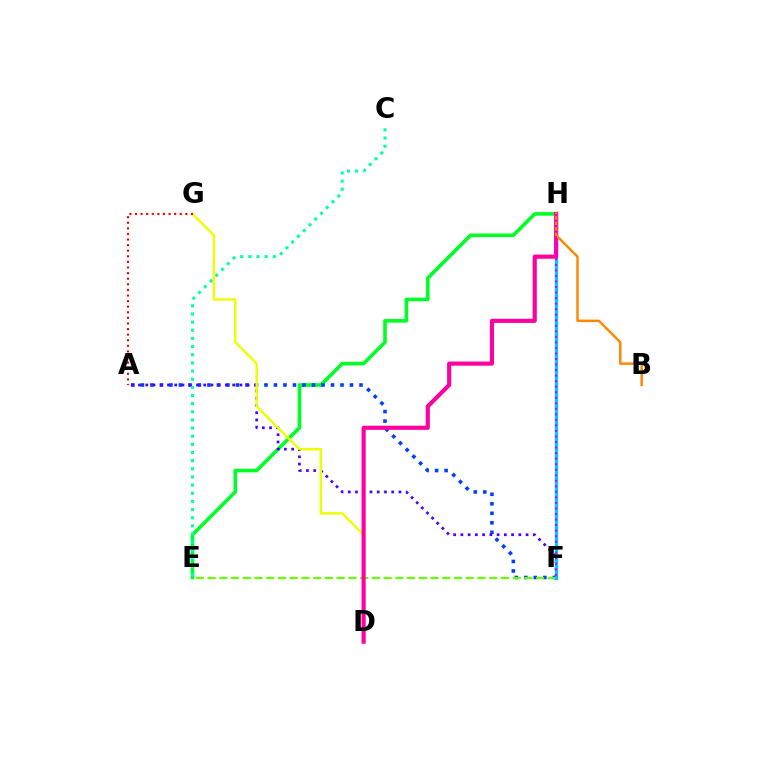{('E', 'H'): [{'color': '#00ff27', 'line_style': 'solid', 'thickness': 2.6}], ('A', 'F'): [{'color': '#003fff', 'line_style': 'dotted', 'thickness': 2.58}, {'color': '#4f00ff', 'line_style': 'dotted', 'thickness': 1.97}], ('C', 'E'): [{'color': '#00ffaf', 'line_style': 'dotted', 'thickness': 2.21}], ('E', 'F'): [{'color': '#66ff00', 'line_style': 'dashed', 'thickness': 1.59}], ('D', 'G'): [{'color': '#eeff00', 'line_style': 'solid', 'thickness': 1.74}], ('F', 'H'): [{'color': '#00c7ff', 'line_style': 'solid', 'thickness': 2.39}, {'color': '#d600ff', 'line_style': 'dotted', 'thickness': 1.5}], ('D', 'H'): [{'color': '#ff00a0', 'line_style': 'solid', 'thickness': 2.98}], ('B', 'H'): [{'color': '#ff8800', 'line_style': 'solid', 'thickness': 1.77}], ('A', 'G'): [{'color': '#ff0000', 'line_style': 'dotted', 'thickness': 1.52}]}